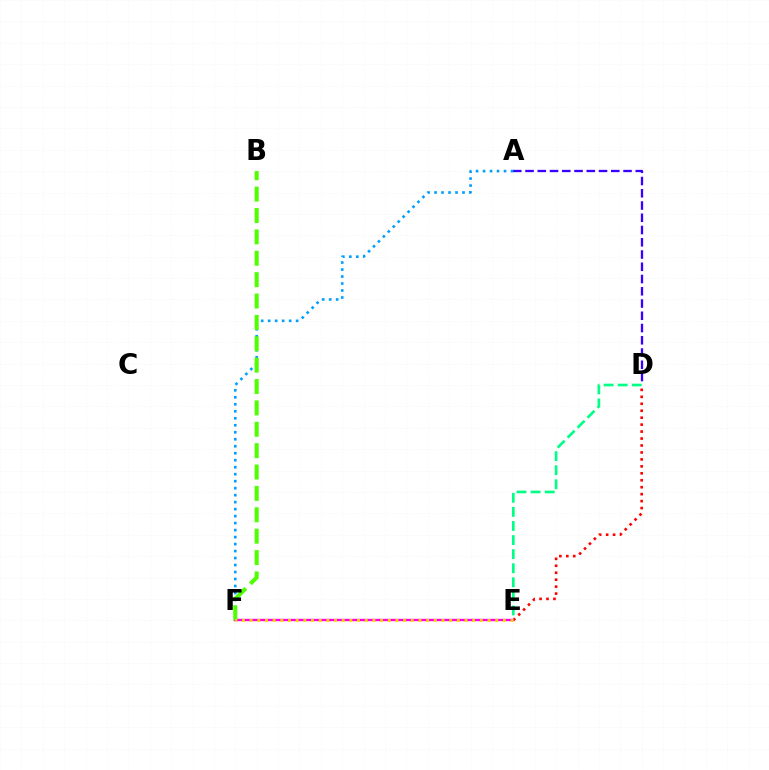{('A', 'D'): [{'color': '#3700ff', 'line_style': 'dashed', 'thickness': 1.66}], ('D', 'E'): [{'color': '#00ff86', 'line_style': 'dashed', 'thickness': 1.91}, {'color': '#ff0000', 'line_style': 'dotted', 'thickness': 1.89}], ('A', 'F'): [{'color': '#009eff', 'line_style': 'dotted', 'thickness': 1.9}], ('E', 'F'): [{'color': '#ff00ed', 'line_style': 'solid', 'thickness': 1.72}, {'color': '#ffd500', 'line_style': 'dotted', 'thickness': 2.09}], ('B', 'F'): [{'color': '#4fff00', 'line_style': 'dashed', 'thickness': 2.9}]}